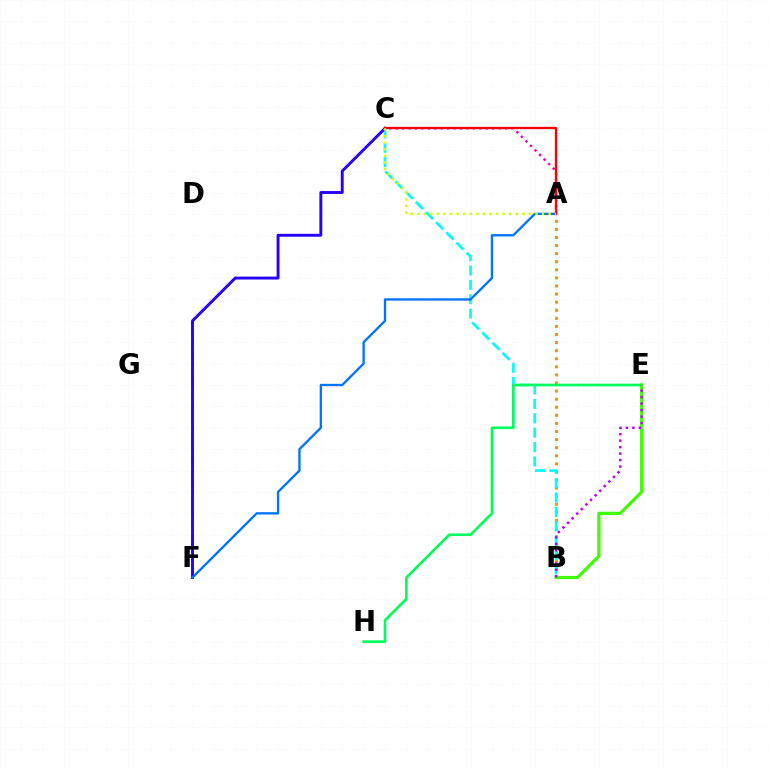{('A', 'C'): [{'color': '#ff00ac', 'line_style': 'dotted', 'thickness': 1.75}, {'color': '#ff0000', 'line_style': 'solid', 'thickness': 1.67}, {'color': '#d1ff00', 'line_style': 'dotted', 'thickness': 1.78}], ('A', 'B'): [{'color': '#ff9400', 'line_style': 'dotted', 'thickness': 2.2}], ('B', 'C'): [{'color': '#00fff6', 'line_style': 'dashed', 'thickness': 1.95}], ('E', 'H'): [{'color': '#00ff5c', 'line_style': 'solid', 'thickness': 1.91}], ('B', 'E'): [{'color': '#3dff00', 'line_style': 'solid', 'thickness': 2.3}, {'color': '#b900ff', 'line_style': 'dotted', 'thickness': 1.76}], ('C', 'F'): [{'color': '#2500ff', 'line_style': 'solid', 'thickness': 2.09}], ('A', 'F'): [{'color': '#0074ff', 'line_style': 'solid', 'thickness': 1.68}]}